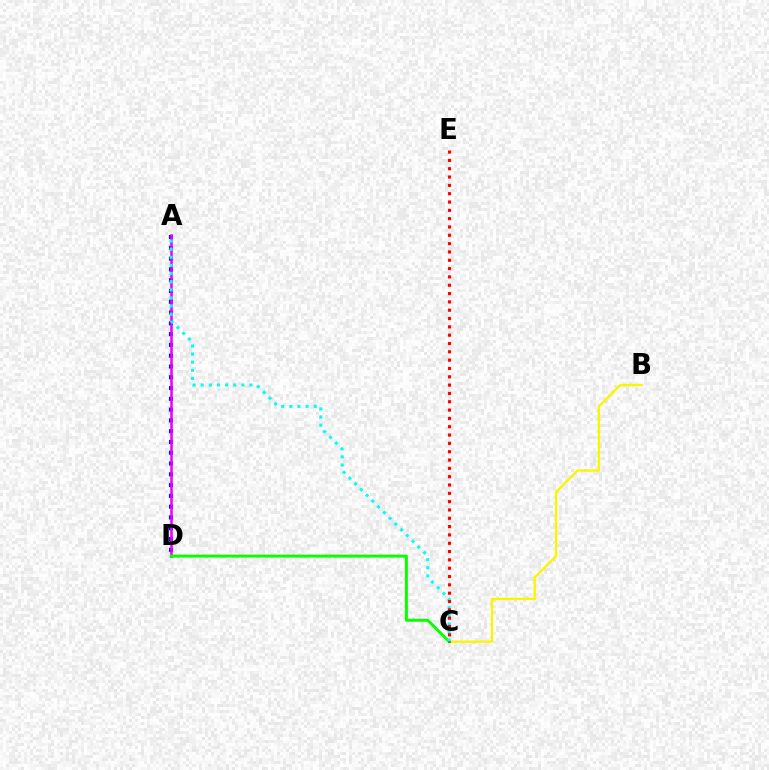{('A', 'D'): [{'color': '#0010ff', 'line_style': 'dotted', 'thickness': 2.93}, {'color': '#ee00ff', 'line_style': 'solid', 'thickness': 1.83}], ('B', 'C'): [{'color': '#fcf500', 'line_style': 'solid', 'thickness': 1.69}], ('C', 'D'): [{'color': '#08ff00', 'line_style': 'solid', 'thickness': 2.12}], ('A', 'C'): [{'color': '#00fff6', 'line_style': 'dotted', 'thickness': 2.21}], ('C', 'E'): [{'color': '#ff0000', 'line_style': 'dotted', 'thickness': 2.26}]}